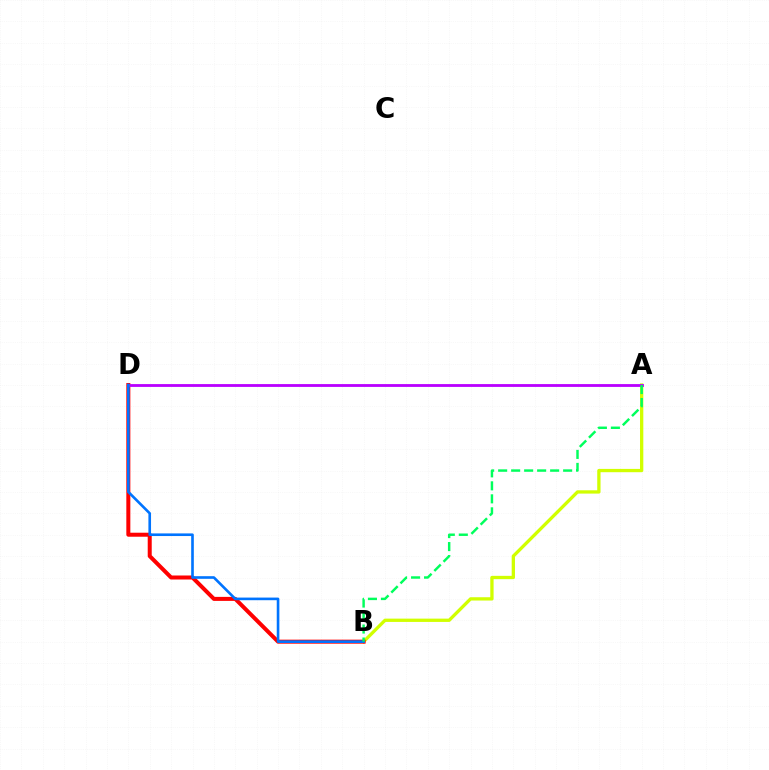{('A', 'B'): [{'color': '#d1ff00', 'line_style': 'solid', 'thickness': 2.38}, {'color': '#00ff5c', 'line_style': 'dashed', 'thickness': 1.77}], ('B', 'D'): [{'color': '#ff0000', 'line_style': 'solid', 'thickness': 2.89}, {'color': '#0074ff', 'line_style': 'solid', 'thickness': 1.9}], ('A', 'D'): [{'color': '#b900ff', 'line_style': 'solid', 'thickness': 2.03}]}